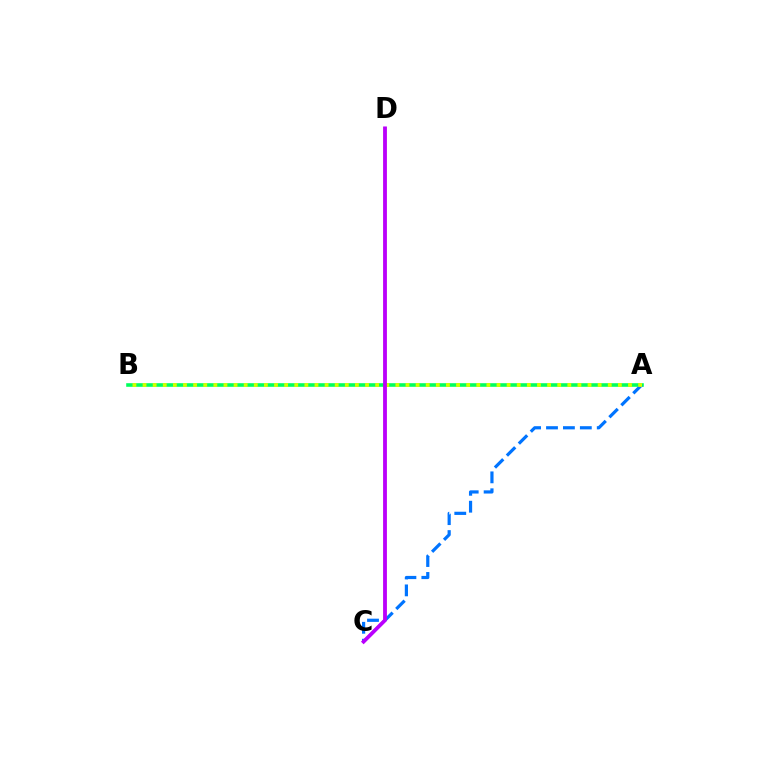{('A', 'B'): [{'color': '#00ff5c', 'line_style': 'solid', 'thickness': 2.59}, {'color': '#d1ff00', 'line_style': 'dotted', 'thickness': 2.75}], ('A', 'C'): [{'color': '#0074ff', 'line_style': 'dashed', 'thickness': 2.3}], ('C', 'D'): [{'color': '#ff0000', 'line_style': 'solid', 'thickness': 1.92}, {'color': '#b900ff', 'line_style': 'solid', 'thickness': 2.69}]}